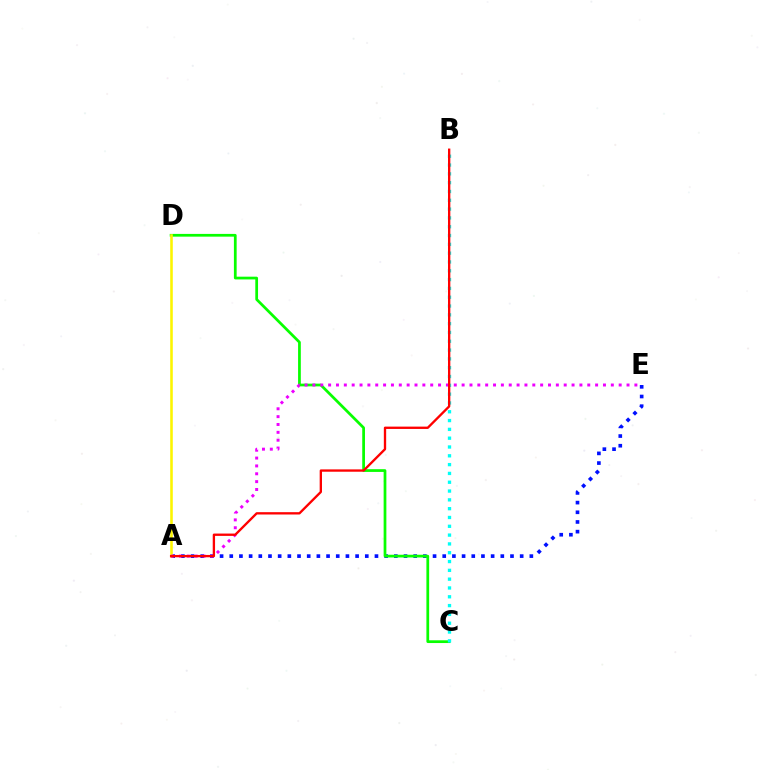{('A', 'E'): [{'color': '#0010ff', 'line_style': 'dotted', 'thickness': 2.63}, {'color': '#ee00ff', 'line_style': 'dotted', 'thickness': 2.13}], ('C', 'D'): [{'color': '#08ff00', 'line_style': 'solid', 'thickness': 1.97}], ('B', 'C'): [{'color': '#00fff6', 'line_style': 'dotted', 'thickness': 2.39}], ('A', 'D'): [{'color': '#fcf500', 'line_style': 'solid', 'thickness': 1.85}], ('A', 'B'): [{'color': '#ff0000', 'line_style': 'solid', 'thickness': 1.68}]}